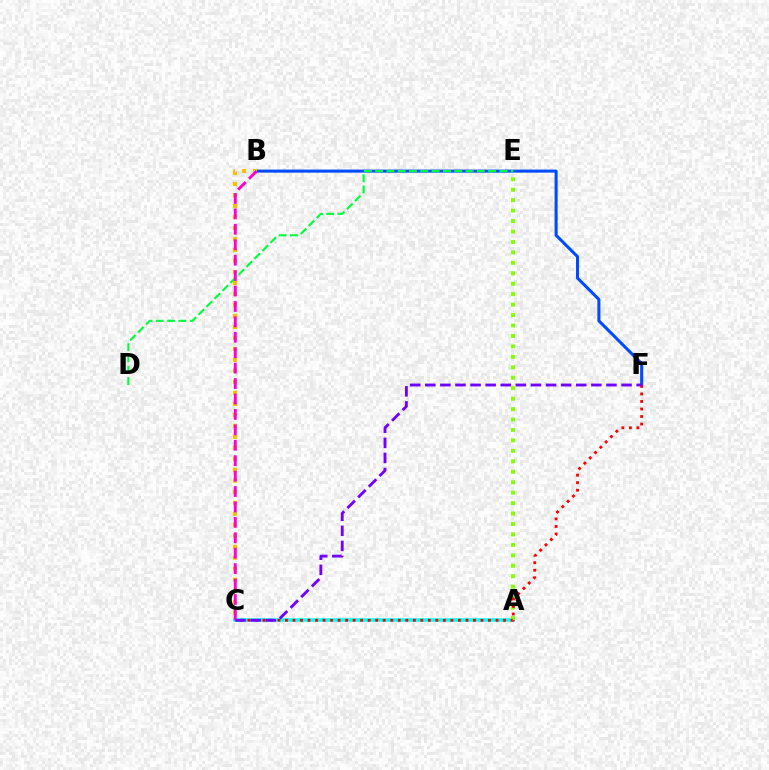{('B', 'F'): [{'color': '#004bff', 'line_style': 'solid', 'thickness': 2.2}], ('D', 'E'): [{'color': '#00ff39', 'line_style': 'dashed', 'thickness': 1.54}], ('A', 'C'): [{'color': '#00fff6', 'line_style': 'solid', 'thickness': 2.53}], ('B', 'C'): [{'color': '#ffbd00', 'line_style': 'dotted', 'thickness': 2.99}, {'color': '#ff00cf', 'line_style': 'dashed', 'thickness': 2.1}], ('A', 'E'): [{'color': '#84ff00', 'line_style': 'dotted', 'thickness': 2.84}], ('C', 'F'): [{'color': '#ff0000', 'line_style': 'dotted', 'thickness': 2.04}, {'color': '#7200ff', 'line_style': 'dashed', 'thickness': 2.05}]}